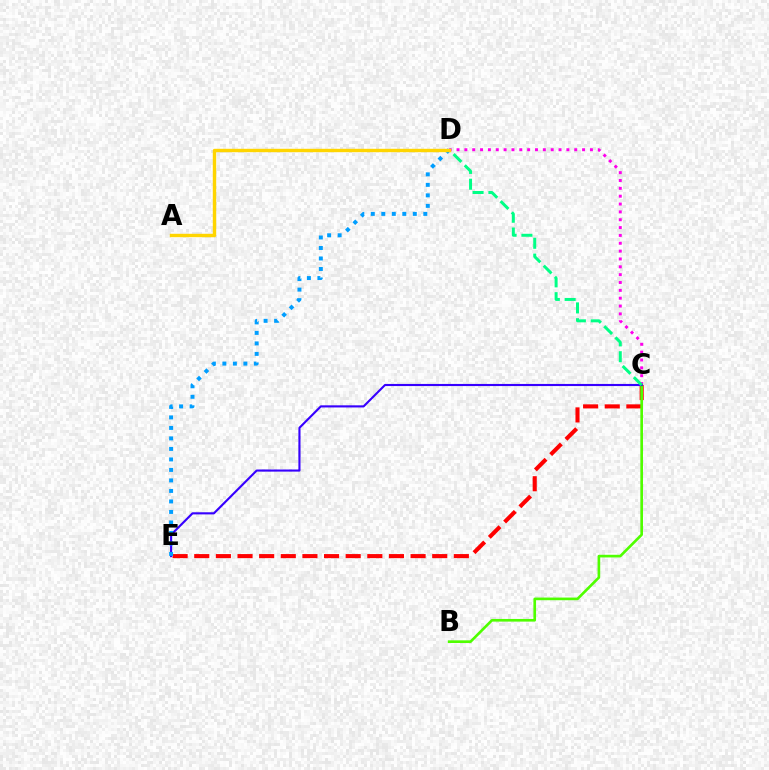{('C', 'D'): [{'color': '#ff00ed', 'line_style': 'dotted', 'thickness': 2.13}, {'color': '#00ff86', 'line_style': 'dashed', 'thickness': 2.15}], ('C', 'E'): [{'color': '#ff0000', 'line_style': 'dashed', 'thickness': 2.94}, {'color': '#3700ff', 'line_style': 'solid', 'thickness': 1.53}], ('B', 'C'): [{'color': '#4fff00', 'line_style': 'solid', 'thickness': 1.91}], ('D', 'E'): [{'color': '#009eff', 'line_style': 'dotted', 'thickness': 2.85}], ('A', 'D'): [{'color': '#ffd500', 'line_style': 'solid', 'thickness': 2.45}]}